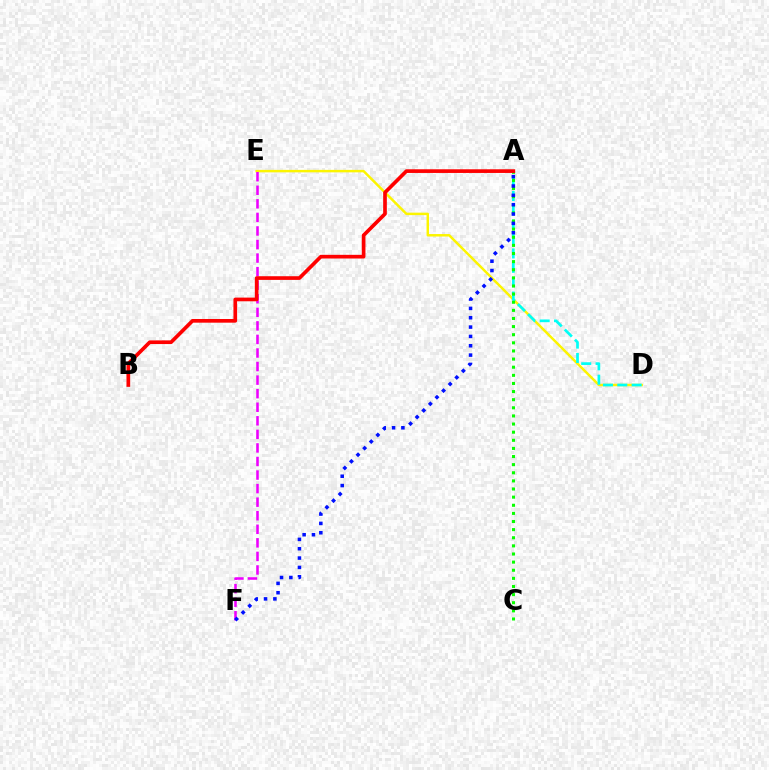{('D', 'E'): [{'color': '#fcf500', 'line_style': 'solid', 'thickness': 1.78}], ('E', 'F'): [{'color': '#ee00ff', 'line_style': 'dashed', 'thickness': 1.84}], ('A', 'D'): [{'color': '#00fff6', 'line_style': 'dashed', 'thickness': 1.95}], ('A', 'C'): [{'color': '#08ff00', 'line_style': 'dotted', 'thickness': 2.21}], ('A', 'F'): [{'color': '#0010ff', 'line_style': 'dotted', 'thickness': 2.54}], ('A', 'B'): [{'color': '#ff0000', 'line_style': 'solid', 'thickness': 2.65}]}